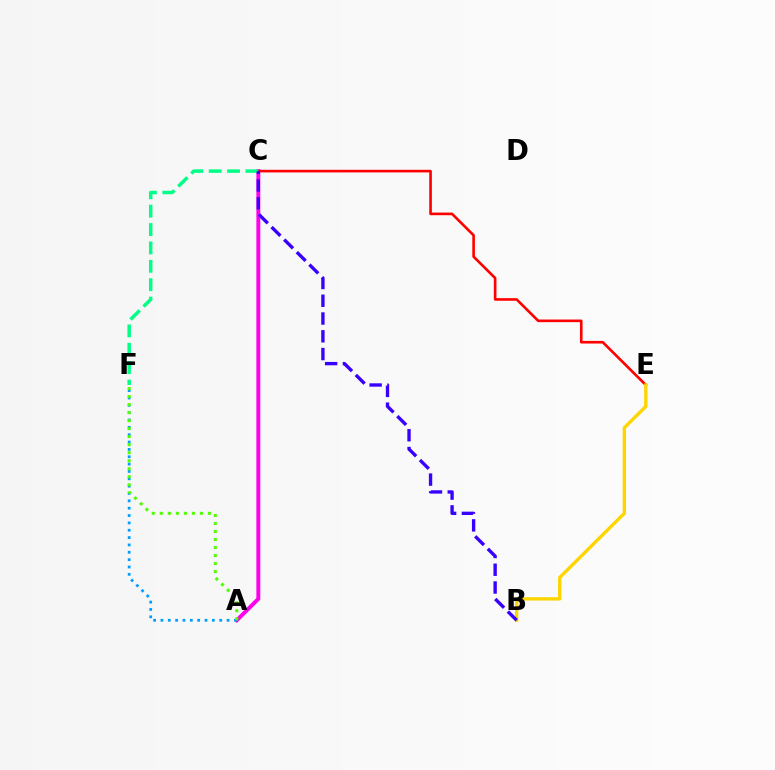{('A', 'C'): [{'color': '#ff00ed', 'line_style': 'solid', 'thickness': 2.82}], ('C', 'E'): [{'color': '#ff0000', 'line_style': 'solid', 'thickness': 1.89}], ('C', 'F'): [{'color': '#00ff86', 'line_style': 'dashed', 'thickness': 2.5}], ('A', 'F'): [{'color': '#009eff', 'line_style': 'dotted', 'thickness': 2.0}, {'color': '#4fff00', 'line_style': 'dotted', 'thickness': 2.18}], ('B', 'E'): [{'color': '#ffd500', 'line_style': 'solid', 'thickness': 2.41}], ('B', 'C'): [{'color': '#3700ff', 'line_style': 'dashed', 'thickness': 2.41}]}